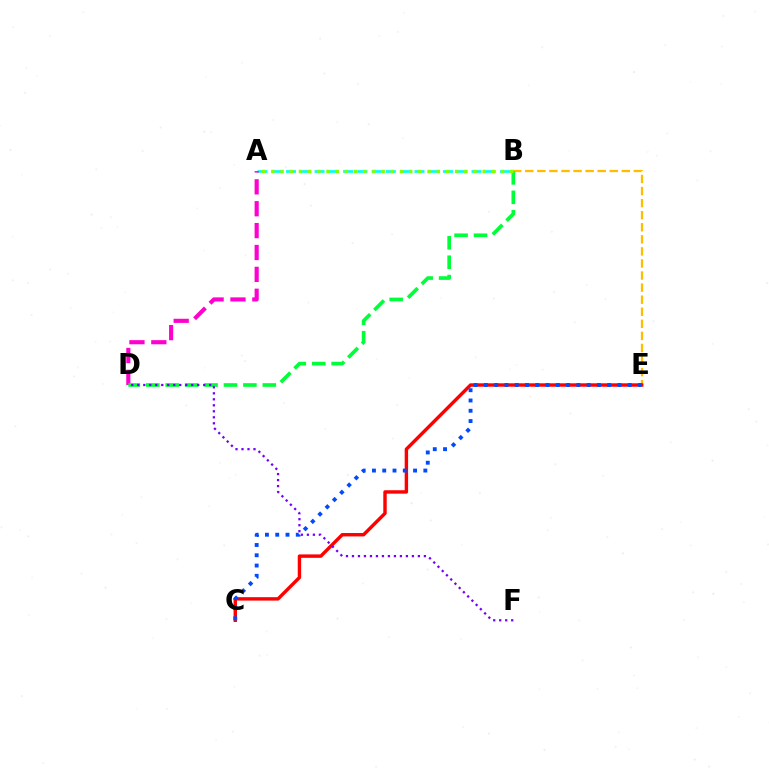{('B', 'E'): [{'color': '#ffbd00', 'line_style': 'dashed', 'thickness': 1.64}], ('A', 'B'): [{'color': '#00fff6', 'line_style': 'dashed', 'thickness': 1.94}, {'color': '#84ff00', 'line_style': 'dotted', 'thickness': 2.5}], ('C', 'E'): [{'color': '#ff0000', 'line_style': 'solid', 'thickness': 2.46}, {'color': '#004bff', 'line_style': 'dotted', 'thickness': 2.79}], ('A', 'D'): [{'color': '#ff00cf', 'line_style': 'dashed', 'thickness': 2.97}], ('B', 'D'): [{'color': '#00ff39', 'line_style': 'dashed', 'thickness': 2.64}], ('D', 'F'): [{'color': '#7200ff', 'line_style': 'dotted', 'thickness': 1.63}]}